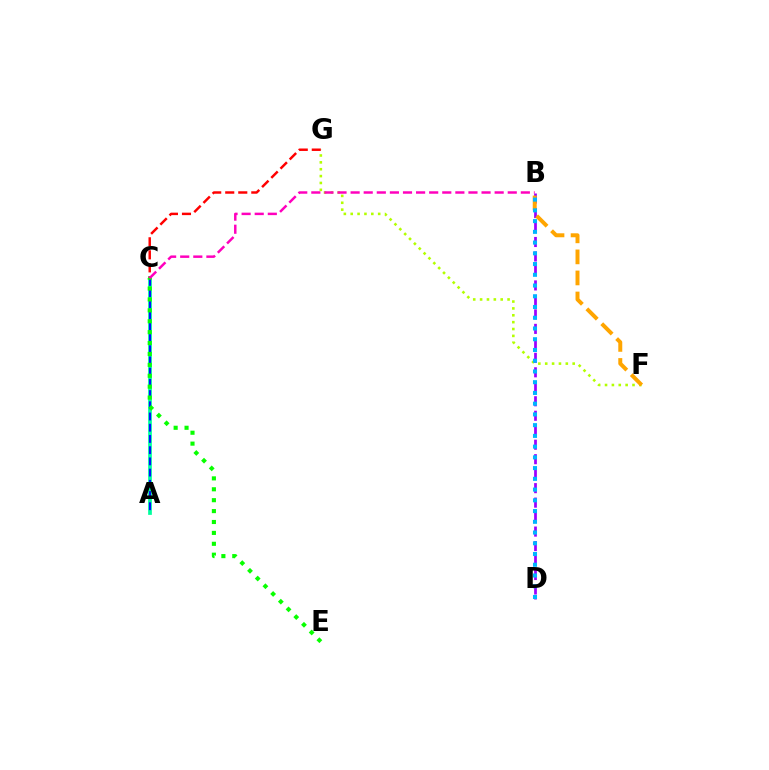{('F', 'G'): [{'color': '#b3ff00', 'line_style': 'dotted', 'thickness': 1.87}], ('A', 'C'): [{'color': '#00ff9d', 'line_style': 'solid', 'thickness': 2.68}, {'color': '#0010ff', 'line_style': 'dashed', 'thickness': 1.52}], ('B', 'D'): [{'color': '#9b00ff', 'line_style': 'dashed', 'thickness': 1.97}, {'color': '#00b5ff', 'line_style': 'dotted', 'thickness': 2.92}], ('C', 'G'): [{'color': '#ff0000', 'line_style': 'dashed', 'thickness': 1.77}], ('C', 'E'): [{'color': '#08ff00', 'line_style': 'dotted', 'thickness': 2.96}], ('B', 'C'): [{'color': '#ff00bd', 'line_style': 'dashed', 'thickness': 1.78}], ('B', 'F'): [{'color': '#ffa500', 'line_style': 'dashed', 'thickness': 2.86}]}